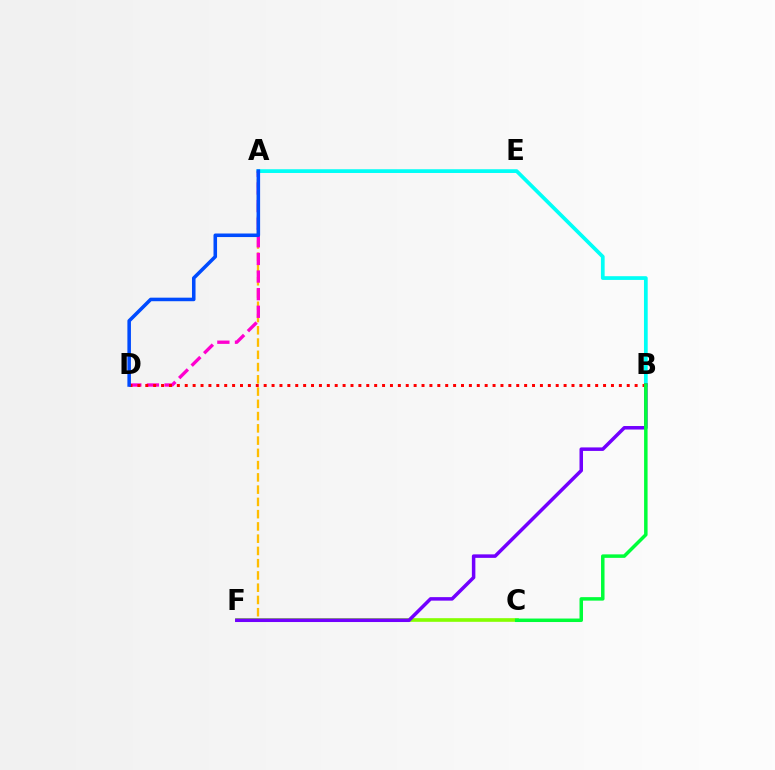{('A', 'F'): [{'color': '#ffbd00', 'line_style': 'dashed', 'thickness': 1.67}], ('A', 'B'): [{'color': '#00fff6', 'line_style': 'solid', 'thickness': 2.69}], ('A', 'D'): [{'color': '#ff00cf', 'line_style': 'dashed', 'thickness': 2.39}, {'color': '#004bff', 'line_style': 'solid', 'thickness': 2.56}], ('C', 'F'): [{'color': '#84ff00', 'line_style': 'solid', 'thickness': 2.62}], ('B', 'D'): [{'color': '#ff0000', 'line_style': 'dotted', 'thickness': 2.14}], ('B', 'F'): [{'color': '#7200ff', 'line_style': 'solid', 'thickness': 2.53}], ('B', 'C'): [{'color': '#00ff39', 'line_style': 'solid', 'thickness': 2.51}]}